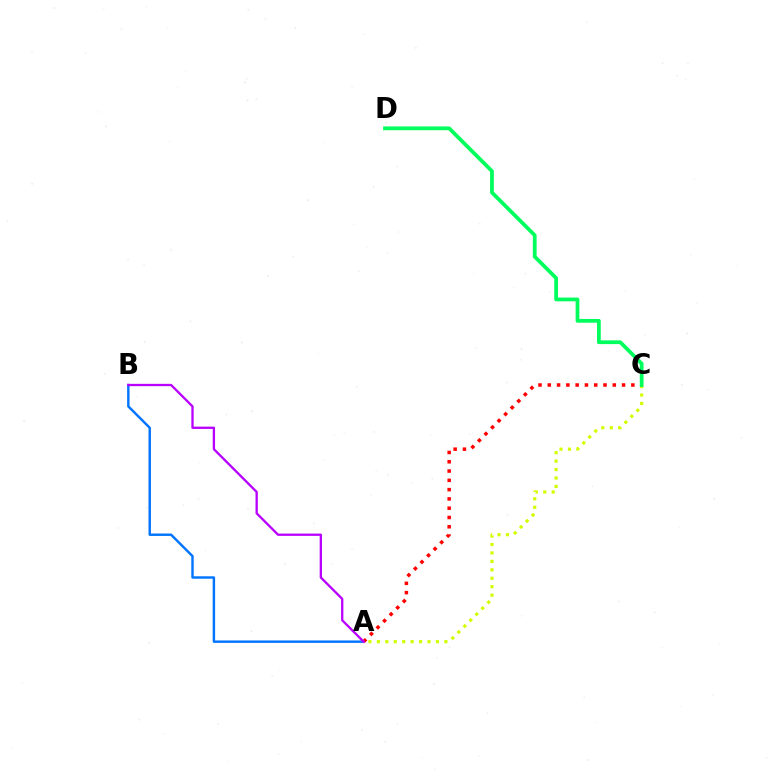{('A', 'C'): [{'color': '#d1ff00', 'line_style': 'dotted', 'thickness': 2.29}, {'color': '#ff0000', 'line_style': 'dotted', 'thickness': 2.52}], ('A', 'B'): [{'color': '#0074ff', 'line_style': 'solid', 'thickness': 1.75}, {'color': '#b900ff', 'line_style': 'solid', 'thickness': 1.66}], ('C', 'D'): [{'color': '#00ff5c', 'line_style': 'solid', 'thickness': 2.71}]}